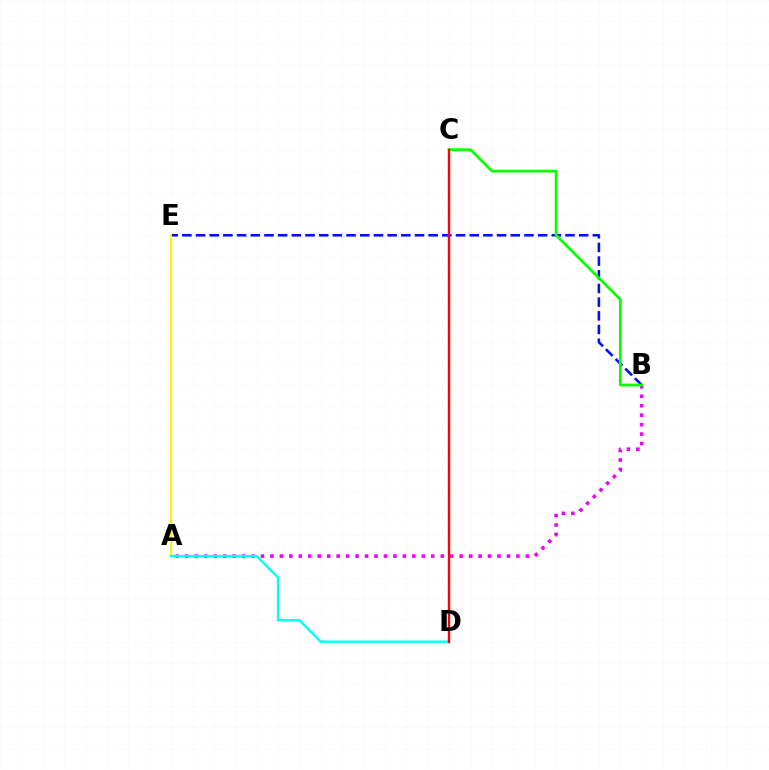{('A', 'B'): [{'color': '#ee00ff', 'line_style': 'dotted', 'thickness': 2.57}], ('B', 'E'): [{'color': '#0010ff', 'line_style': 'dashed', 'thickness': 1.86}], ('A', 'E'): [{'color': '#fcf500', 'line_style': 'solid', 'thickness': 1.5}], ('B', 'C'): [{'color': '#08ff00', 'line_style': 'solid', 'thickness': 1.98}], ('A', 'D'): [{'color': '#00fff6', 'line_style': 'solid', 'thickness': 1.71}], ('C', 'D'): [{'color': '#ff0000', 'line_style': 'solid', 'thickness': 1.74}]}